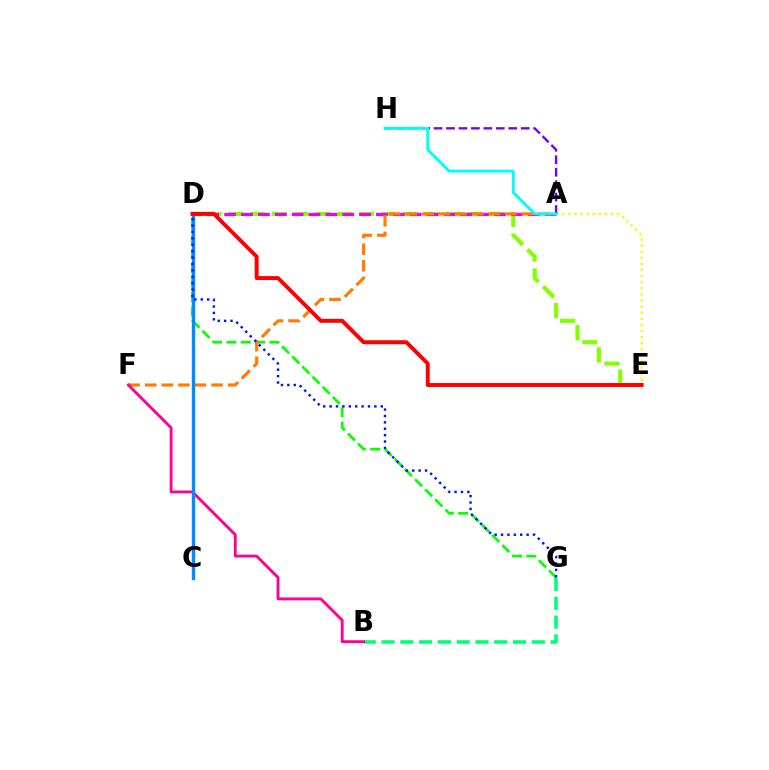{('A', 'E'): [{'color': '#fcf500', 'line_style': 'dotted', 'thickness': 1.66}], ('D', 'E'): [{'color': '#84ff00', 'line_style': 'dashed', 'thickness': 2.96}, {'color': '#ff0000', 'line_style': 'solid', 'thickness': 2.83}], ('D', 'G'): [{'color': '#08ff00', 'line_style': 'dashed', 'thickness': 1.95}, {'color': '#0010ff', 'line_style': 'dotted', 'thickness': 1.74}], ('A', 'D'): [{'color': '#ee00ff', 'line_style': 'dashed', 'thickness': 2.29}], ('A', 'F'): [{'color': '#ff7c00', 'line_style': 'dashed', 'thickness': 2.25}], ('B', 'G'): [{'color': '#00ff74', 'line_style': 'dashed', 'thickness': 2.55}], ('B', 'F'): [{'color': '#ff0094', 'line_style': 'solid', 'thickness': 2.06}], ('C', 'D'): [{'color': '#008cff', 'line_style': 'solid', 'thickness': 2.44}], ('A', 'H'): [{'color': '#7200ff', 'line_style': 'dashed', 'thickness': 1.69}, {'color': '#00fff6', 'line_style': 'solid', 'thickness': 2.08}]}